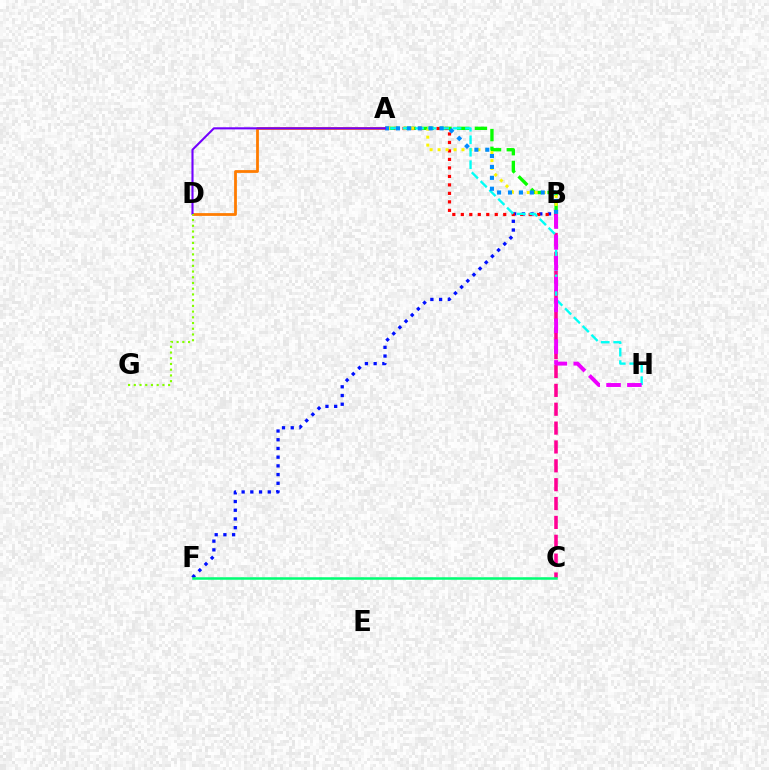{('A', 'B'): [{'color': '#08ff00', 'line_style': 'dashed', 'thickness': 2.41}, {'color': '#ff0000', 'line_style': 'dotted', 'thickness': 2.31}, {'color': '#fcf500', 'line_style': 'dotted', 'thickness': 2.16}, {'color': '#008cff', 'line_style': 'dotted', 'thickness': 2.96}], ('B', 'C'): [{'color': '#ff0094', 'line_style': 'dashed', 'thickness': 2.56}], ('B', 'F'): [{'color': '#0010ff', 'line_style': 'dotted', 'thickness': 2.37}], ('C', 'F'): [{'color': '#00ff74', 'line_style': 'solid', 'thickness': 1.81}], ('A', 'H'): [{'color': '#00fff6', 'line_style': 'dashed', 'thickness': 1.7}], ('B', 'H'): [{'color': '#ee00ff', 'line_style': 'dashed', 'thickness': 2.83}], ('A', 'D'): [{'color': '#ff7c00', 'line_style': 'solid', 'thickness': 2.0}, {'color': '#7200ff', 'line_style': 'solid', 'thickness': 1.52}], ('D', 'G'): [{'color': '#84ff00', 'line_style': 'dotted', 'thickness': 1.55}]}